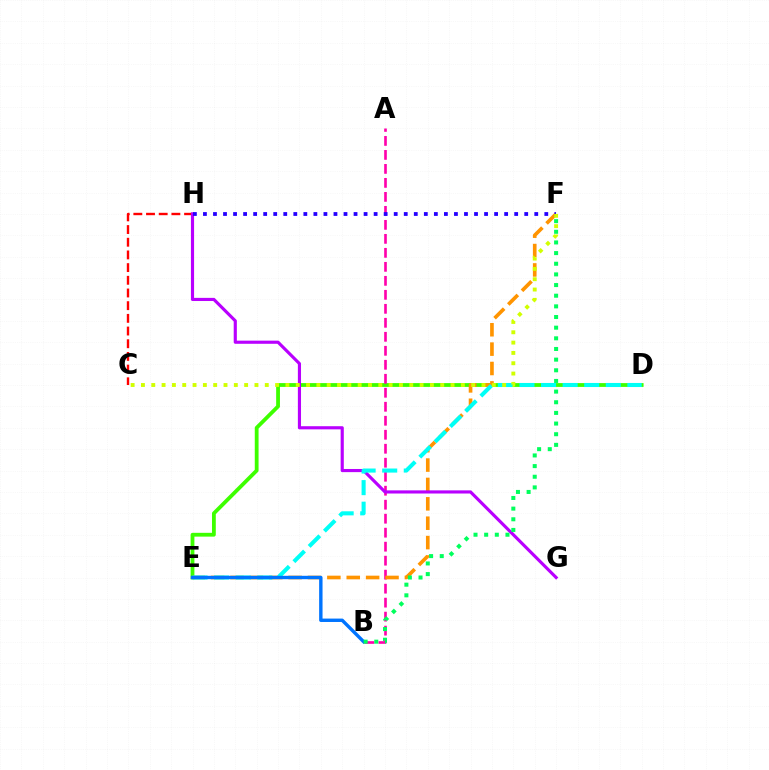{('D', 'E'): [{'color': '#3dff00', 'line_style': 'solid', 'thickness': 2.73}, {'color': '#00fff6', 'line_style': 'dashed', 'thickness': 2.93}], ('A', 'B'): [{'color': '#ff00ac', 'line_style': 'dashed', 'thickness': 1.9}], ('C', 'H'): [{'color': '#ff0000', 'line_style': 'dashed', 'thickness': 1.72}], ('E', 'F'): [{'color': '#ff9400', 'line_style': 'dashed', 'thickness': 2.63}], ('G', 'H'): [{'color': '#b900ff', 'line_style': 'solid', 'thickness': 2.26}], ('B', 'E'): [{'color': '#0074ff', 'line_style': 'solid', 'thickness': 2.45}], ('B', 'F'): [{'color': '#00ff5c', 'line_style': 'dotted', 'thickness': 2.89}], ('F', 'H'): [{'color': '#2500ff', 'line_style': 'dotted', 'thickness': 2.73}], ('C', 'F'): [{'color': '#d1ff00', 'line_style': 'dotted', 'thickness': 2.8}]}